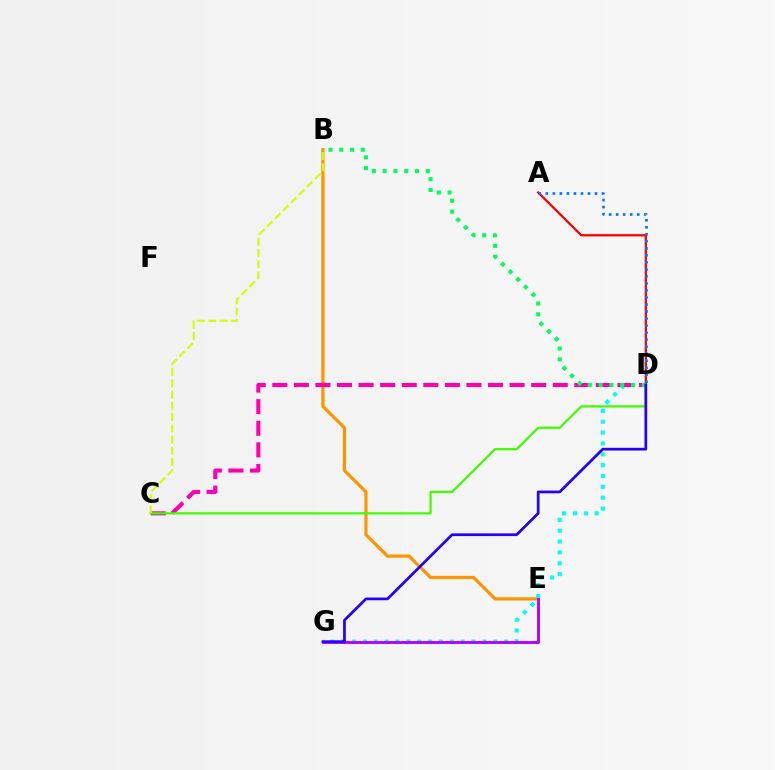{('B', 'E'): [{'color': '#ff9400', 'line_style': 'solid', 'thickness': 2.3}], ('A', 'D'): [{'color': '#ff0000', 'line_style': 'solid', 'thickness': 1.64}, {'color': '#0074ff', 'line_style': 'dotted', 'thickness': 1.91}], ('D', 'G'): [{'color': '#00fff6', 'line_style': 'dotted', 'thickness': 2.95}, {'color': '#2500ff', 'line_style': 'solid', 'thickness': 1.97}], ('C', 'D'): [{'color': '#ff00ac', 'line_style': 'dashed', 'thickness': 2.93}, {'color': '#3dff00', 'line_style': 'solid', 'thickness': 1.6}], ('E', 'G'): [{'color': '#b900ff', 'line_style': 'solid', 'thickness': 2.09}], ('B', 'D'): [{'color': '#00ff5c', 'line_style': 'dotted', 'thickness': 2.93}], ('B', 'C'): [{'color': '#d1ff00', 'line_style': 'dashed', 'thickness': 1.53}]}